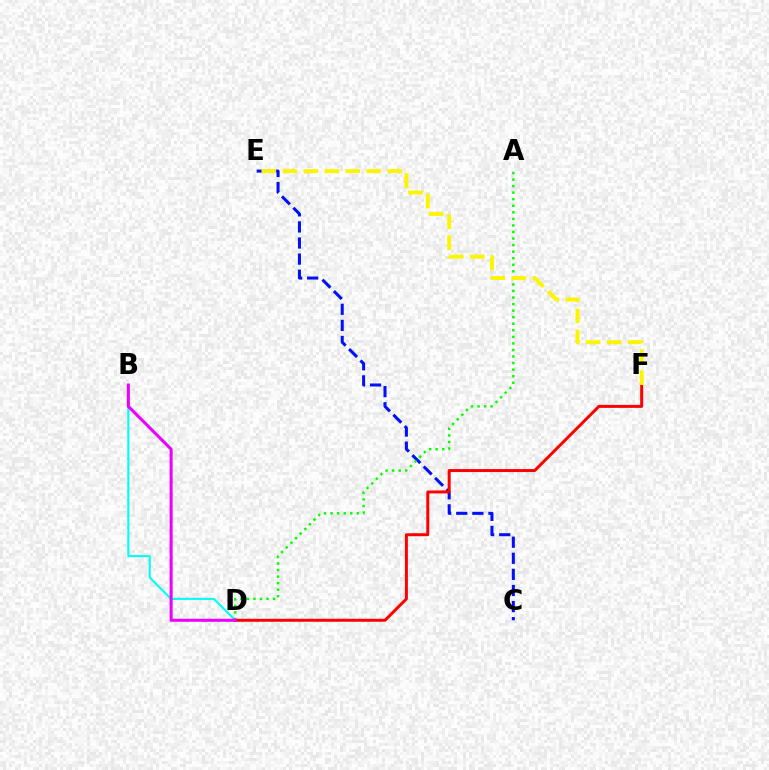{('B', 'D'): [{'color': '#00fff6', 'line_style': 'solid', 'thickness': 1.52}, {'color': '#ee00ff', 'line_style': 'solid', 'thickness': 2.2}], ('C', 'E'): [{'color': '#0010ff', 'line_style': 'dashed', 'thickness': 2.19}], ('A', 'D'): [{'color': '#08ff00', 'line_style': 'dotted', 'thickness': 1.78}], ('D', 'F'): [{'color': '#ff0000', 'line_style': 'solid', 'thickness': 2.15}], ('E', 'F'): [{'color': '#fcf500', 'line_style': 'dashed', 'thickness': 2.85}]}